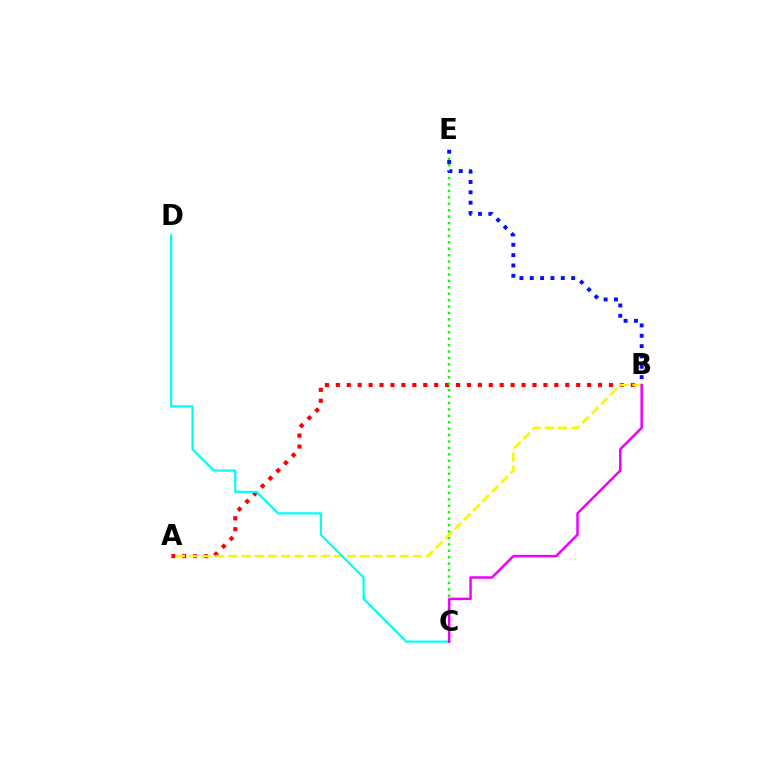{('A', 'B'): [{'color': '#ff0000', 'line_style': 'dotted', 'thickness': 2.97}, {'color': '#fcf500', 'line_style': 'dashed', 'thickness': 1.79}], ('C', 'E'): [{'color': '#08ff00', 'line_style': 'dotted', 'thickness': 1.75}], ('B', 'E'): [{'color': '#0010ff', 'line_style': 'dotted', 'thickness': 2.81}], ('C', 'D'): [{'color': '#00fff6', 'line_style': 'solid', 'thickness': 1.6}], ('B', 'C'): [{'color': '#ee00ff', 'line_style': 'solid', 'thickness': 1.8}]}